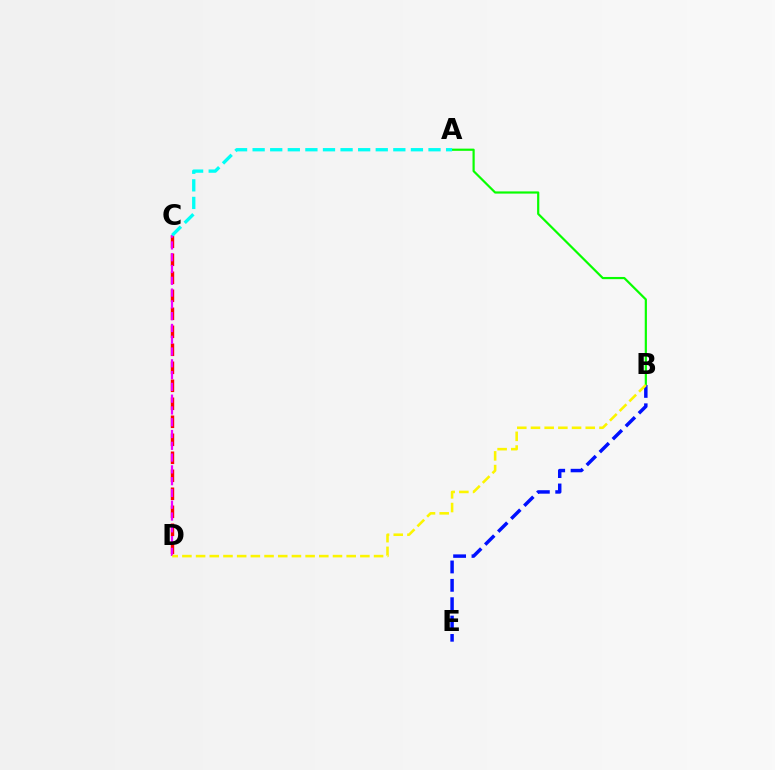{('A', 'B'): [{'color': '#08ff00', 'line_style': 'solid', 'thickness': 1.58}], ('B', 'E'): [{'color': '#0010ff', 'line_style': 'dashed', 'thickness': 2.5}], ('C', 'D'): [{'color': '#ff0000', 'line_style': 'dashed', 'thickness': 2.45}, {'color': '#ee00ff', 'line_style': 'dashed', 'thickness': 1.6}], ('A', 'C'): [{'color': '#00fff6', 'line_style': 'dashed', 'thickness': 2.39}], ('B', 'D'): [{'color': '#fcf500', 'line_style': 'dashed', 'thickness': 1.86}]}